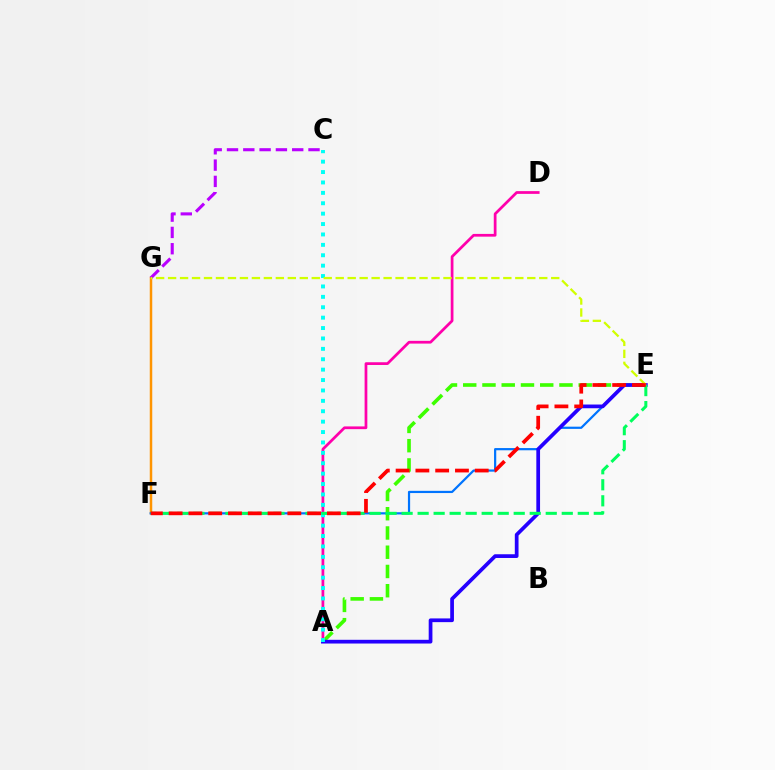{('F', 'G'): [{'color': '#ff9400', 'line_style': 'solid', 'thickness': 1.8}], ('A', 'D'): [{'color': '#ff00ac', 'line_style': 'solid', 'thickness': 1.97}], ('E', 'F'): [{'color': '#0074ff', 'line_style': 'solid', 'thickness': 1.59}, {'color': '#00ff5c', 'line_style': 'dashed', 'thickness': 2.18}, {'color': '#ff0000', 'line_style': 'dashed', 'thickness': 2.69}], ('A', 'E'): [{'color': '#3dff00', 'line_style': 'dashed', 'thickness': 2.61}, {'color': '#2500ff', 'line_style': 'solid', 'thickness': 2.68}], ('A', 'C'): [{'color': '#00fff6', 'line_style': 'dotted', 'thickness': 2.83}], ('C', 'G'): [{'color': '#b900ff', 'line_style': 'dashed', 'thickness': 2.21}], ('E', 'G'): [{'color': '#d1ff00', 'line_style': 'dashed', 'thickness': 1.63}]}